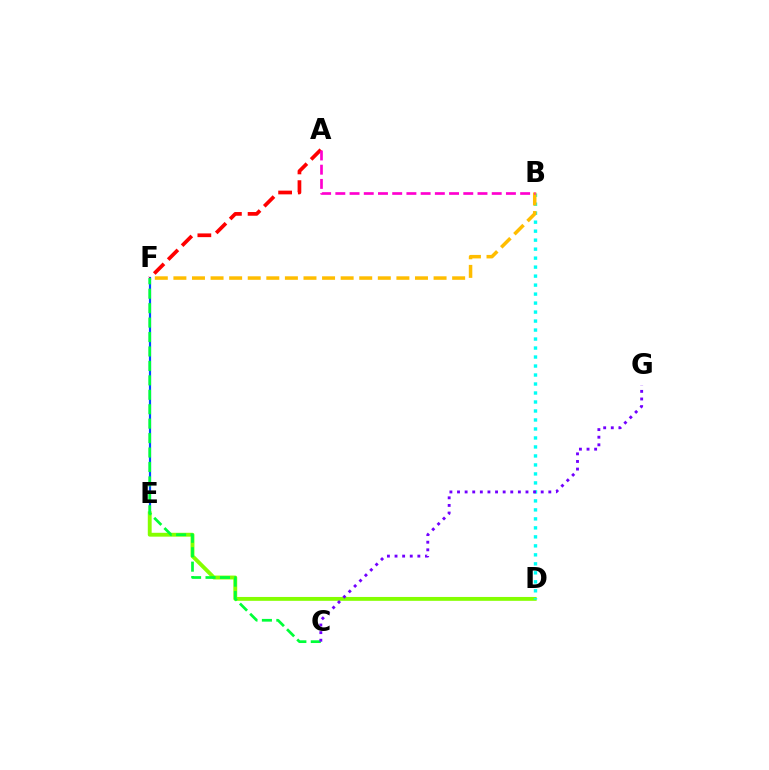{('E', 'F'): [{'color': '#004bff', 'line_style': 'solid', 'thickness': 1.58}], ('D', 'E'): [{'color': '#84ff00', 'line_style': 'solid', 'thickness': 2.79}], ('A', 'F'): [{'color': '#ff0000', 'line_style': 'dashed', 'thickness': 2.68}], ('B', 'D'): [{'color': '#00fff6', 'line_style': 'dotted', 'thickness': 2.44}], ('B', 'F'): [{'color': '#ffbd00', 'line_style': 'dashed', 'thickness': 2.52}], ('C', 'F'): [{'color': '#00ff39', 'line_style': 'dashed', 'thickness': 1.96}], ('C', 'G'): [{'color': '#7200ff', 'line_style': 'dotted', 'thickness': 2.07}], ('A', 'B'): [{'color': '#ff00cf', 'line_style': 'dashed', 'thickness': 1.93}]}